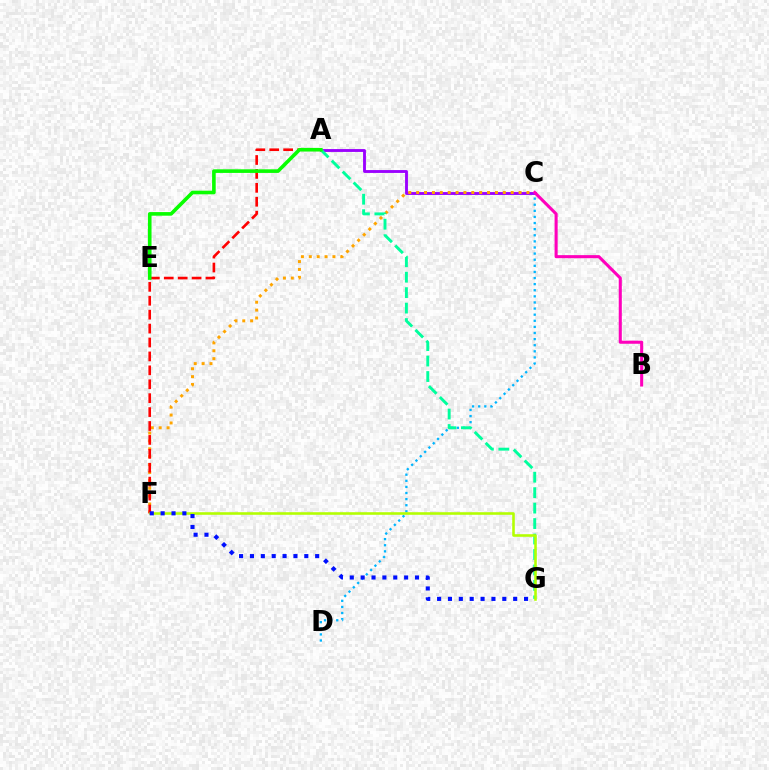{('A', 'C'): [{'color': '#9b00ff', 'line_style': 'solid', 'thickness': 2.06}], ('C', 'F'): [{'color': '#ffa500', 'line_style': 'dotted', 'thickness': 2.14}], ('C', 'D'): [{'color': '#00b5ff', 'line_style': 'dotted', 'thickness': 1.66}], ('A', 'G'): [{'color': '#00ff9d', 'line_style': 'dashed', 'thickness': 2.1}], ('A', 'F'): [{'color': '#ff0000', 'line_style': 'dashed', 'thickness': 1.89}], ('B', 'C'): [{'color': '#ff00bd', 'line_style': 'solid', 'thickness': 2.21}], ('F', 'G'): [{'color': '#b3ff00', 'line_style': 'solid', 'thickness': 1.86}, {'color': '#0010ff', 'line_style': 'dotted', 'thickness': 2.95}], ('A', 'E'): [{'color': '#08ff00', 'line_style': 'solid', 'thickness': 2.6}]}